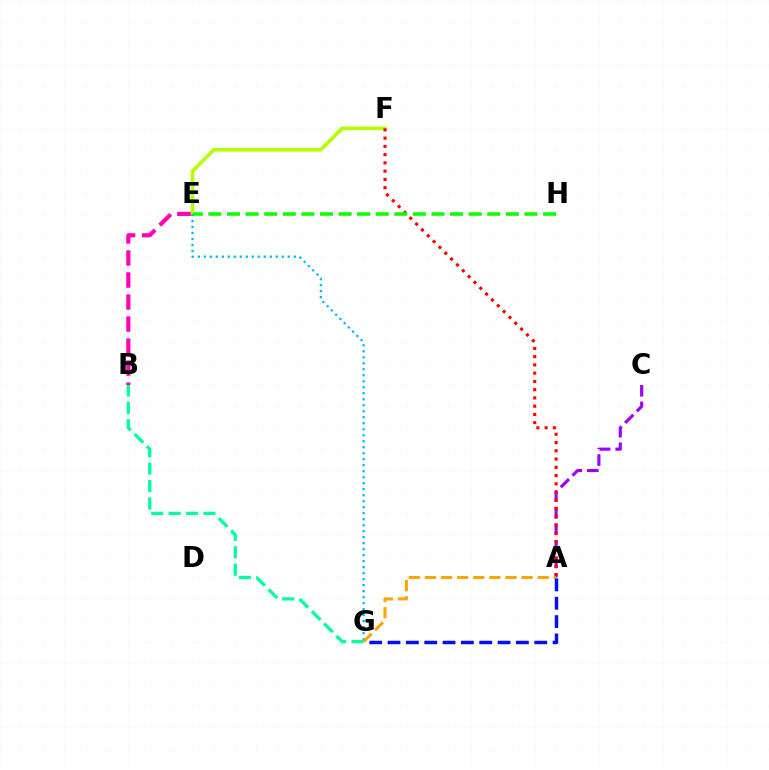{('B', 'E'): [{'color': '#ff00bd', 'line_style': 'dashed', 'thickness': 2.99}], ('E', 'F'): [{'color': '#b3ff00', 'line_style': 'solid', 'thickness': 2.62}], ('A', 'C'): [{'color': '#9b00ff', 'line_style': 'dashed', 'thickness': 2.25}], ('E', 'G'): [{'color': '#00b5ff', 'line_style': 'dotted', 'thickness': 1.63}], ('A', 'G'): [{'color': '#ffa500', 'line_style': 'dashed', 'thickness': 2.19}, {'color': '#0010ff', 'line_style': 'dashed', 'thickness': 2.49}], ('A', 'F'): [{'color': '#ff0000', 'line_style': 'dotted', 'thickness': 2.24}], ('E', 'H'): [{'color': '#08ff00', 'line_style': 'dashed', 'thickness': 2.53}], ('B', 'G'): [{'color': '#00ff9d', 'line_style': 'dashed', 'thickness': 2.36}]}